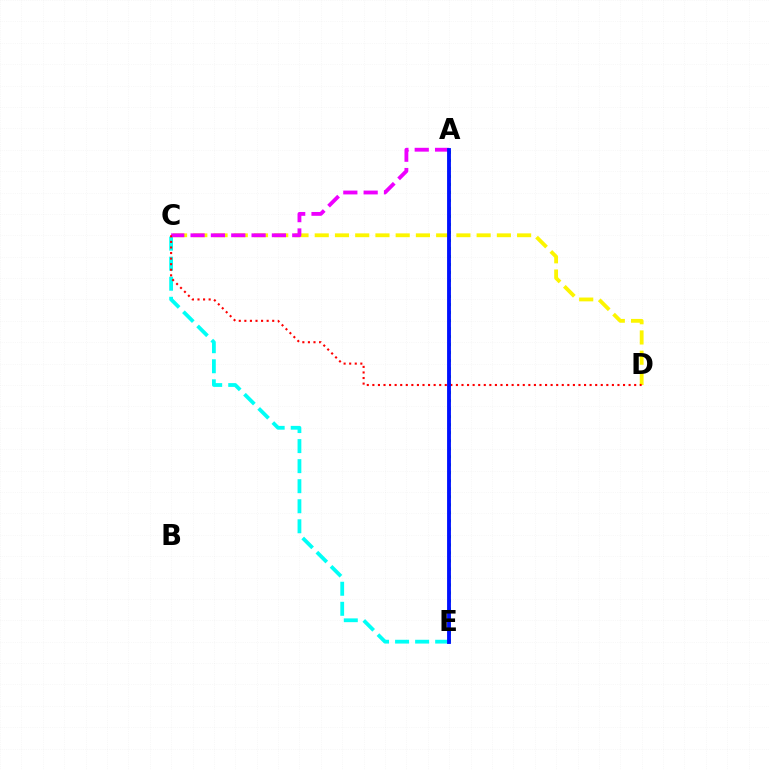{('A', 'E'): [{'color': '#08ff00', 'line_style': 'dotted', 'thickness': 2.18}, {'color': '#0010ff', 'line_style': 'solid', 'thickness': 2.77}], ('C', 'D'): [{'color': '#fcf500', 'line_style': 'dashed', 'thickness': 2.75}, {'color': '#ff0000', 'line_style': 'dotted', 'thickness': 1.51}], ('C', 'E'): [{'color': '#00fff6', 'line_style': 'dashed', 'thickness': 2.72}], ('A', 'C'): [{'color': '#ee00ff', 'line_style': 'dashed', 'thickness': 2.76}]}